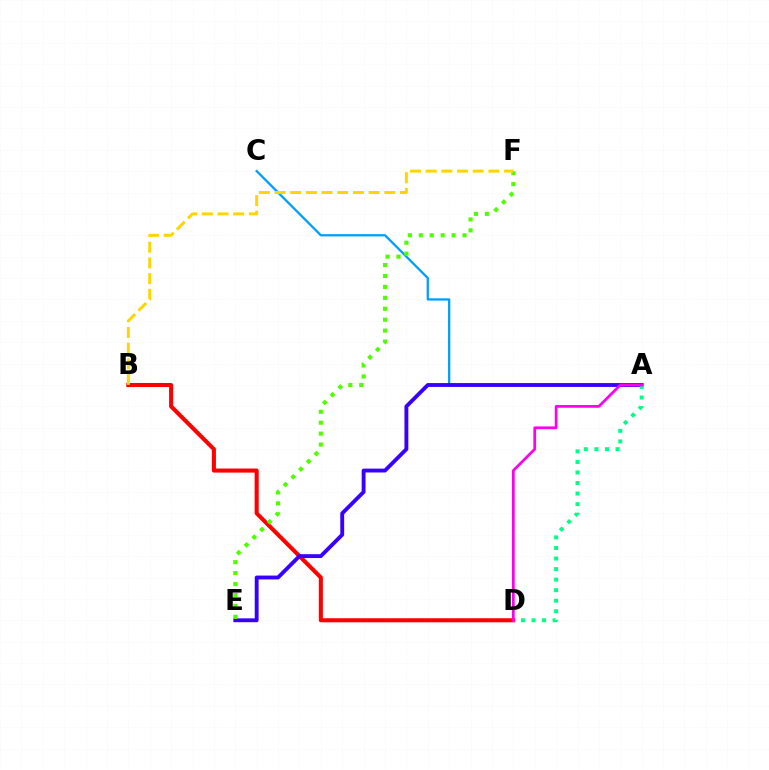{('B', 'D'): [{'color': '#ff0000', 'line_style': 'solid', 'thickness': 2.93}], ('A', 'C'): [{'color': '#009eff', 'line_style': 'solid', 'thickness': 1.64}], ('A', 'E'): [{'color': '#3700ff', 'line_style': 'solid', 'thickness': 2.78}], ('A', 'D'): [{'color': '#00ff86', 'line_style': 'dotted', 'thickness': 2.87}, {'color': '#ff00ed', 'line_style': 'solid', 'thickness': 1.97}], ('E', 'F'): [{'color': '#4fff00', 'line_style': 'dotted', 'thickness': 2.97}], ('B', 'F'): [{'color': '#ffd500', 'line_style': 'dashed', 'thickness': 2.13}]}